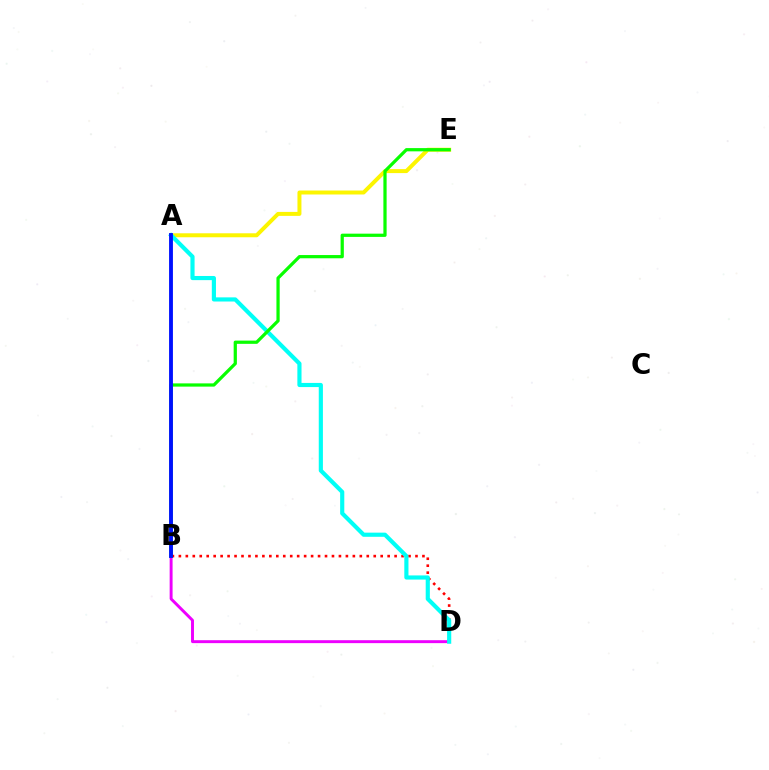{('B', 'D'): [{'color': '#ee00ff', 'line_style': 'solid', 'thickness': 2.11}, {'color': '#ff0000', 'line_style': 'dotted', 'thickness': 1.89}], ('A', 'E'): [{'color': '#fcf500', 'line_style': 'solid', 'thickness': 2.86}], ('A', 'D'): [{'color': '#00fff6', 'line_style': 'solid', 'thickness': 2.99}], ('B', 'E'): [{'color': '#08ff00', 'line_style': 'solid', 'thickness': 2.33}], ('A', 'B'): [{'color': '#0010ff', 'line_style': 'solid', 'thickness': 2.77}]}